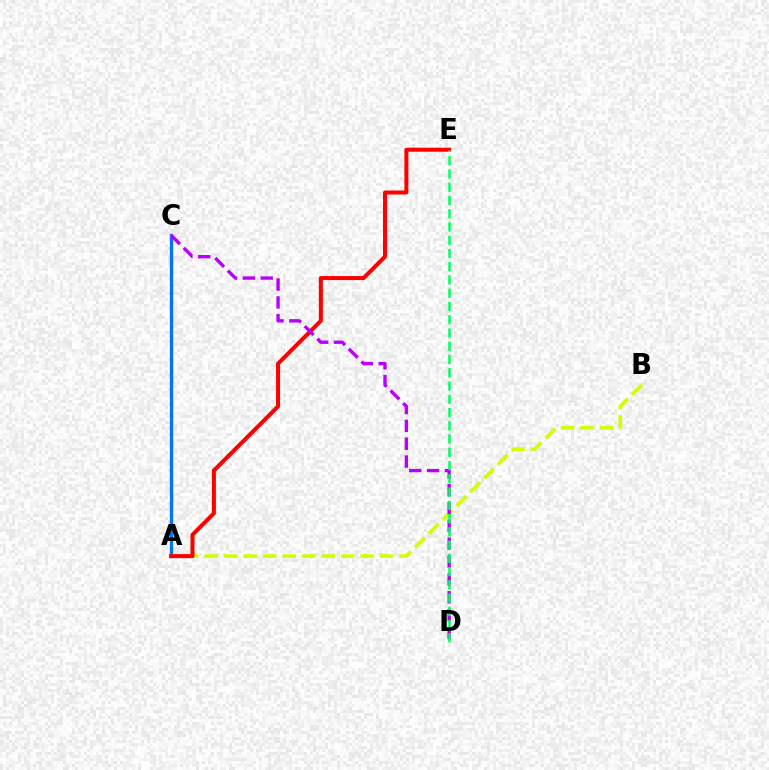{('A', 'C'): [{'color': '#0074ff', 'line_style': 'solid', 'thickness': 2.39}], ('A', 'B'): [{'color': '#d1ff00', 'line_style': 'dashed', 'thickness': 2.65}], ('A', 'E'): [{'color': '#ff0000', 'line_style': 'solid', 'thickness': 2.89}], ('C', 'D'): [{'color': '#b900ff', 'line_style': 'dashed', 'thickness': 2.42}], ('D', 'E'): [{'color': '#00ff5c', 'line_style': 'dashed', 'thickness': 1.8}]}